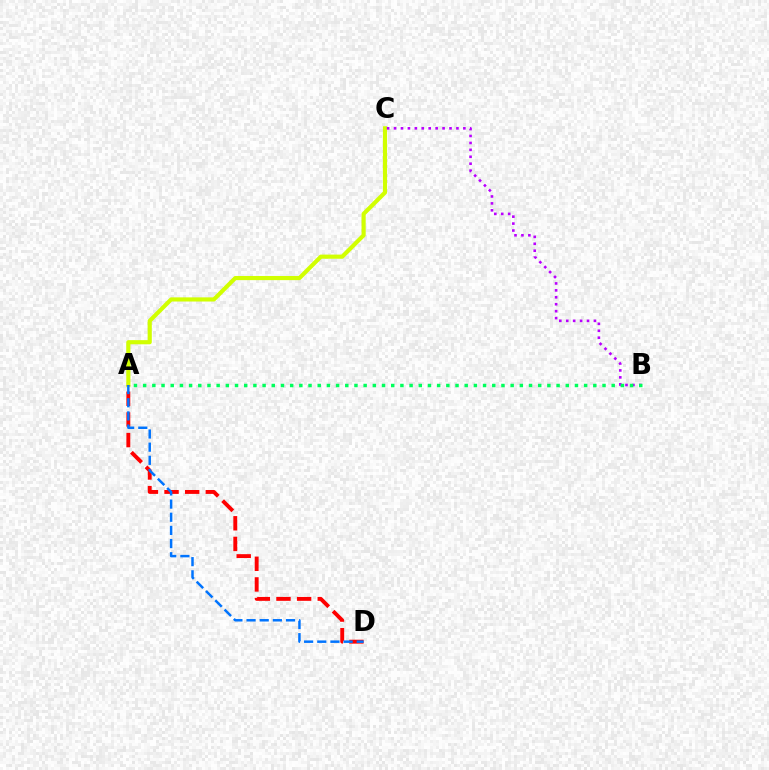{('A', 'C'): [{'color': '#d1ff00', 'line_style': 'solid', 'thickness': 2.99}], ('B', 'C'): [{'color': '#b900ff', 'line_style': 'dotted', 'thickness': 1.88}], ('A', 'D'): [{'color': '#ff0000', 'line_style': 'dashed', 'thickness': 2.8}, {'color': '#0074ff', 'line_style': 'dashed', 'thickness': 1.79}], ('A', 'B'): [{'color': '#00ff5c', 'line_style': 'dotted', 'thickness': 2.5}]}